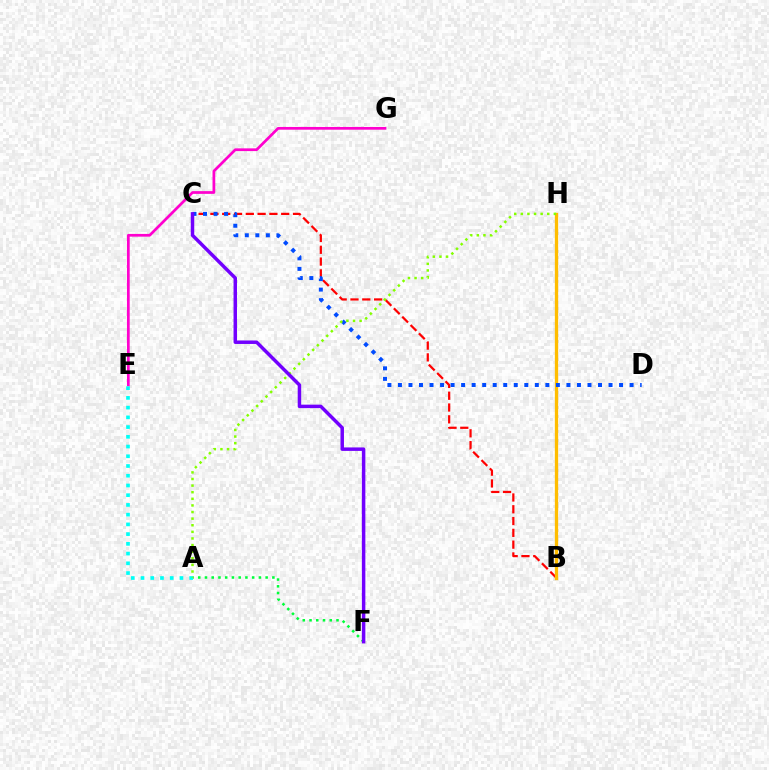{('B', 'C'): [{'color': '#ff0000', 'line_style': 'dashed', 'thickness': 1.6}], ('E', 'G'): [{'color': '#ff00cf', 'line_style': 'solid', 'thickness': 1.97}], ('A', 'F'): [{'color': '#00ff39', 'line_style': 'dotted', 'thickness': 1.83}], ('A', 'E'): [{'color': '#00fff6', 'line_style': 'dotted', 'thickness': 2.64}], ('B', 'H'): [{'color': '#ffbd00', 'line_style': 'solid', 'thickness': 2.38}], ('C', 'D'): [{'color': '#004bff', 'line_style': 'dotted', 'thickness': 2.86}], ('A', 'H'): [{'color': '#84ff00', 'line_style': 'dotted', 'thickness': 1.8}], ('C', 'F'): [{'color': '#7200ff', 'line_style': 'solid', 'thickness': 2.5}]}